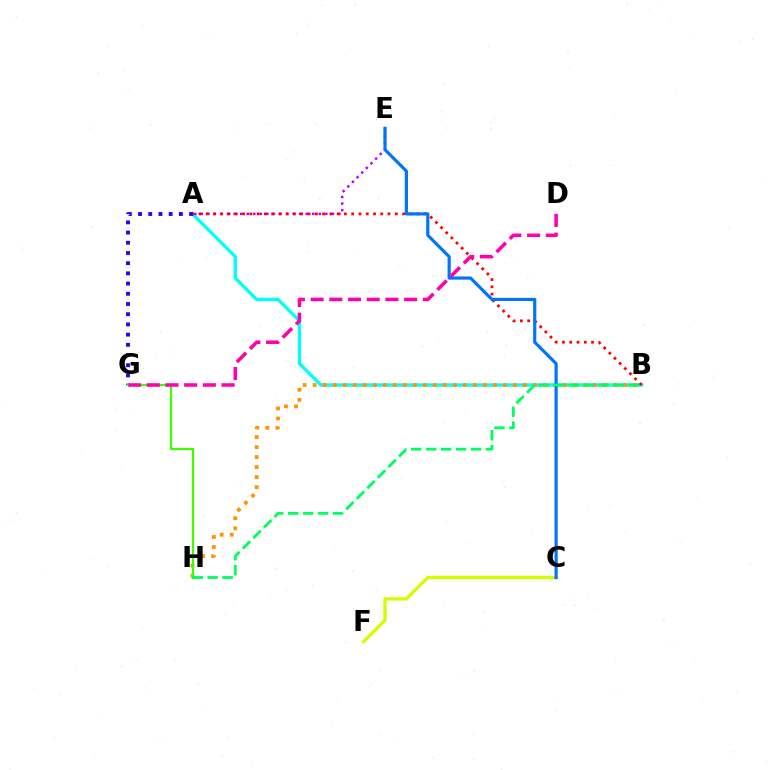{('A', 'B'): [{'color': '#00fff6', 'line_style': 'solid', 'thickness': 2.41}, {'color': '#ff0000', 'line_style': 'dotted', 'thickness': 1.98}], ('B', 'H'): [{'color': '#ff9400', 'line_style': 'dotted', 'thickness': 2.72}, {'color': '#00ff5c', 'line_style': 'dashed', 'thickness': 2.03}], ('C', 'F'): [{'color': '#d1ff00', 'line_style': 'solid', 'thickness': 2.38}], ('A', 'E'): [{'color': '#b900ff', 'line_style': 'dotted', 'thickness': 1.78}], ('C', 'E'): [{'color': '#0074ff', 'line_style': 'solid', 'thickness': 2.28}], ('A', 'G'): [{'color': '#2500ff', 'line_style': 'dotted', 'thickness': 2.77}], ('G', 'H'): [{'color': '#3dff00', 'line_style': 'solid', 'thickness': 1.6}], ('D', 'G'): [{'color': '#ff00ac', 'line_style': 'dashed', 'thickness': 2.54}]}